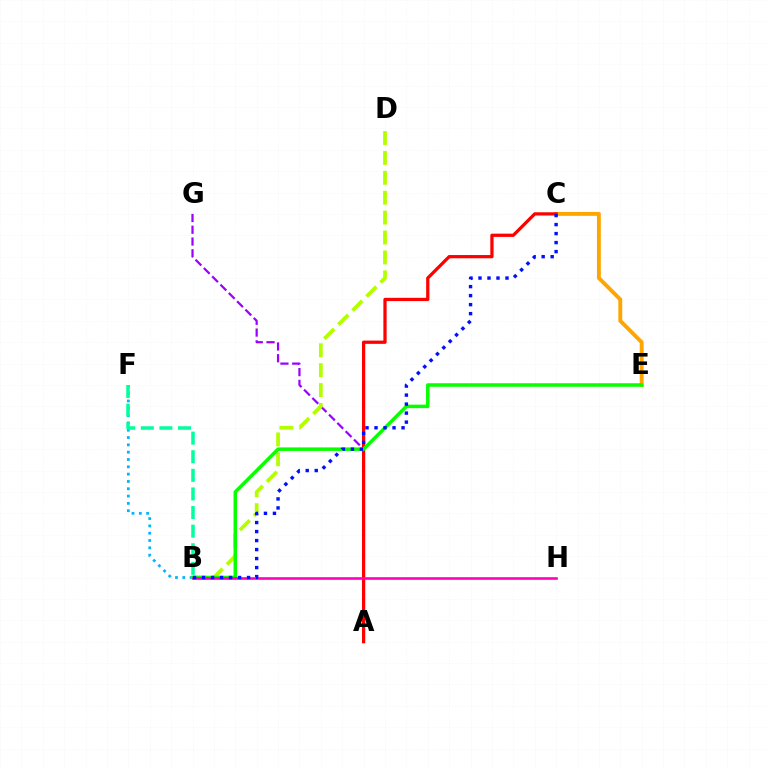{('A', 'G'): [{'color': '#9b00ff', 'line_style': 'dashed', 'thickness': 1.6}], ('B', 'D'): [{'color': '#b3ff00', 'line_style': 'dashed', 'thickness': 2.7}], ('C', 'E'): [{'color': '#ffa500', 'line_style': 'solid', 'thickness': 2.8}], ('B', 'F'): [{'color': '#00b5ff', 'line_style': 'dotted', 'thickness': 1.99}, {'color': '#00ff9d', 'line_style': 'dashed', 'thickness': 2.53}], ('A', 'C'): [{'color': '#ff0000', 'line_style': 'solid', 'thickness': 2.34}], ('B', 'E'): [{'color': '#08ff00', 'line_style': 'solid', 'thickness': 2.52}], ('B', 'H'): [{'color': '#ff00bd', 'line_style': 'solid', 'thickness': 1.88}], ('B', 'C'): [{'color': '#0010ff', 'line_style': 'dotted', 'thickness': 2.45}]}